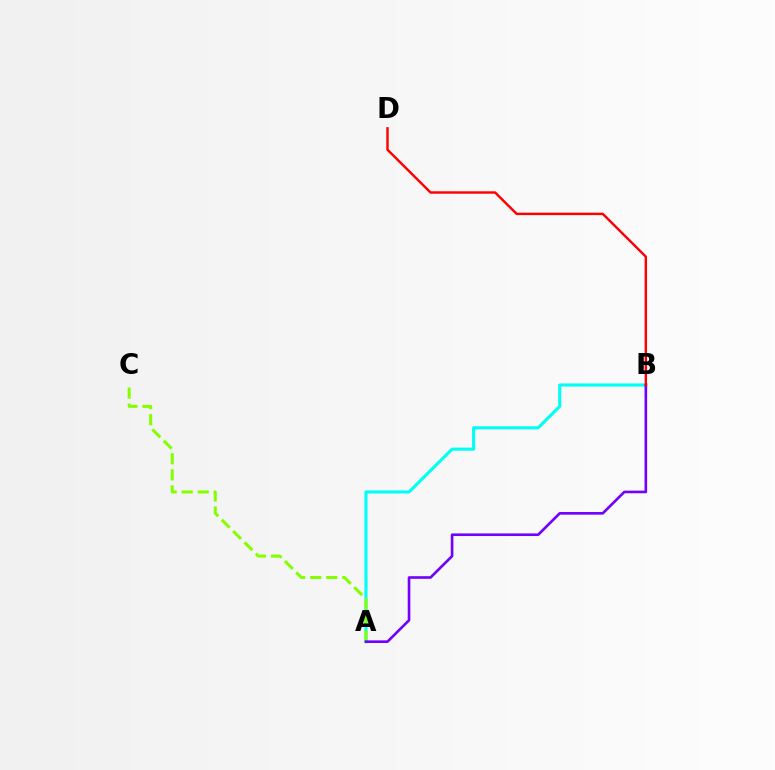{('A', 'B'): [{'color': '#00fff6', 'line_style': 'solid', 'thickness': 2.24}, {'color': '#7200ff', 'line_style': 'solid', 'thickness': 1.89}], ('A', 'C'): [{'color': '#84ff00', 'line_style': 'dashed', 'thickness': 2.18}], ('B', 'D'): [{'color': '#ff0000', 'line_style': 'solid', 'thickness': 1.75}]}